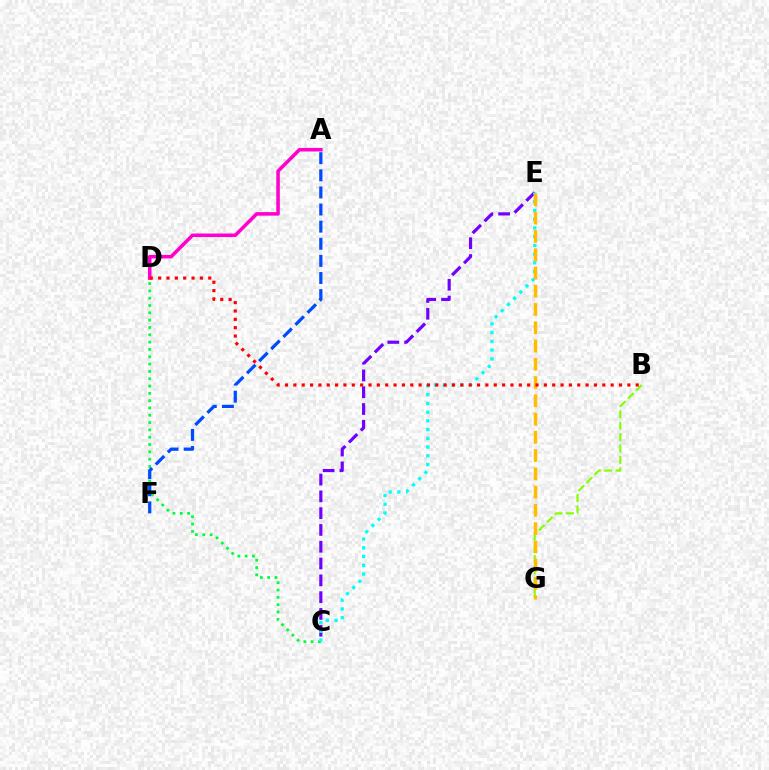{('C', 'E'): [{'color': '#7200ff', 'line_style': 'dashed', 'thickness': 2.28}, {'color': '#00fff6', 'line_style': 'dotted', 'thickness': 2.38}], ('B', 'G'): [{'color': '#84ff00', 'line_style': 'dashed', 'thickness': 1.55}], ('C', 'D'): [{'color': '#00ff39', 'line_style': 'dotted', 'thickness': 1.99}], ('E', 'G'): [{'color': '#ffbd00', 'line_style': 'dashed', 'thickness': 2.48}], ('A', 'D'): [{'color': '#ff00cf', 'line_style': 'solid', 'thickness': 2.55}], ('B', 'D'): [{'color': '#ff0000', 'line_style': 'dotted', 'thickness': 2.27}], ('A', 'F'): [{'color': '#004bff', 'line_style': 'dashed', 'thickness': 2.33}]}